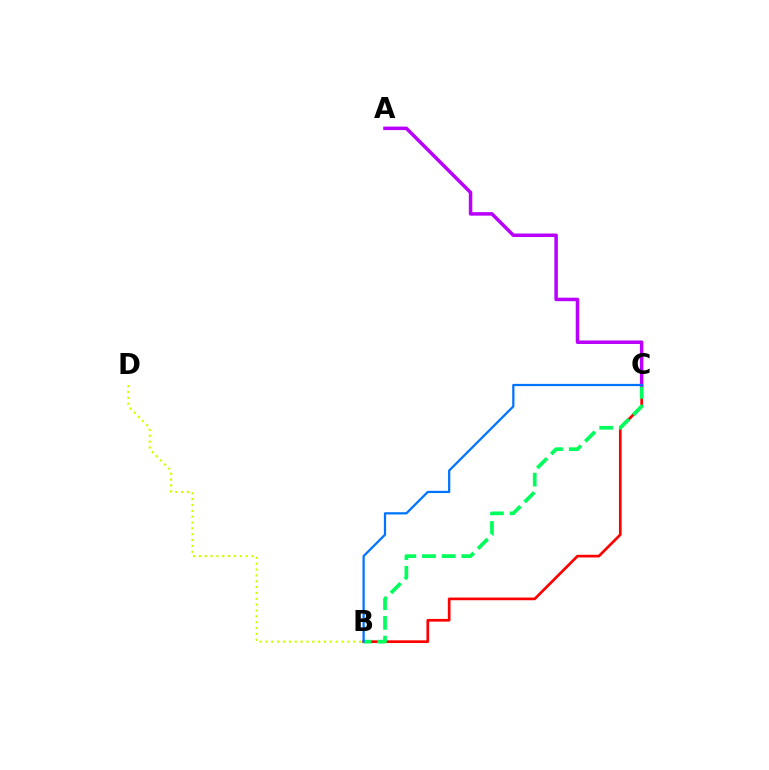{('B', 'C'): [{'color': '#ff0000', 'line_style': 'solid', 'thickness': 1.93}, {'color': '#00ff5c', 'line_style': 'dashed', 'thickness': 2.67}, {'color': '#0074ff', 'line_style': 'solid', 'thickness': 1.62}], ('A', 'C'): [{'color': '#b900ff', 'line_style': 'solid', 'thickness': 2.52}], ('B', 'D'): [{'color': '#d1ff00', 'line_style': 'dotted', 'thickness': 1.59}]}